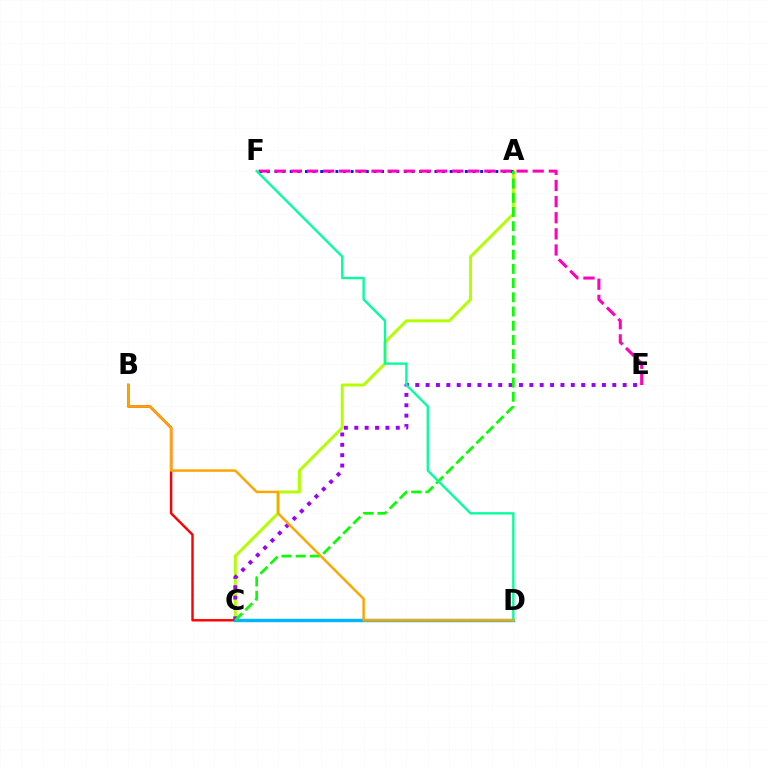{('A', 'C'): [{'color': '#b3ff00', 'line_style': 'solid', 'thickness': 2.13}, {'color': '#08ff00', 'line_style': 'dashed', 'thickness': 1.93}], ('B', 'D'): [{'color': '#ff0000', 'line_style': 'solid', 'thickness': 1.74}, {'color': '#ffa500', 'line_style': 'solid', 'thickness': 1.77}], ('A', 'F'): [{'color': '#0010ff', 'line_style': 'dotted', 'thickness': 2.07}], ('C', 'D'): [{'color': '#00b5ff', 'line_style': 'solid', 'thickness': 2.44}], ('C', 'E'): [{'color': '#9b00ff', 'line_style': 'dotted', 'thickness': 2.82}], ('E', 'F'): [{'color': '#ff00bd', 'line_style': 'dashed', 'thickness': 2.19}], ('D', 'F'): [{'color': '#00ff9d', 'line_style': 'solid', 'thickness': 1.67}]}